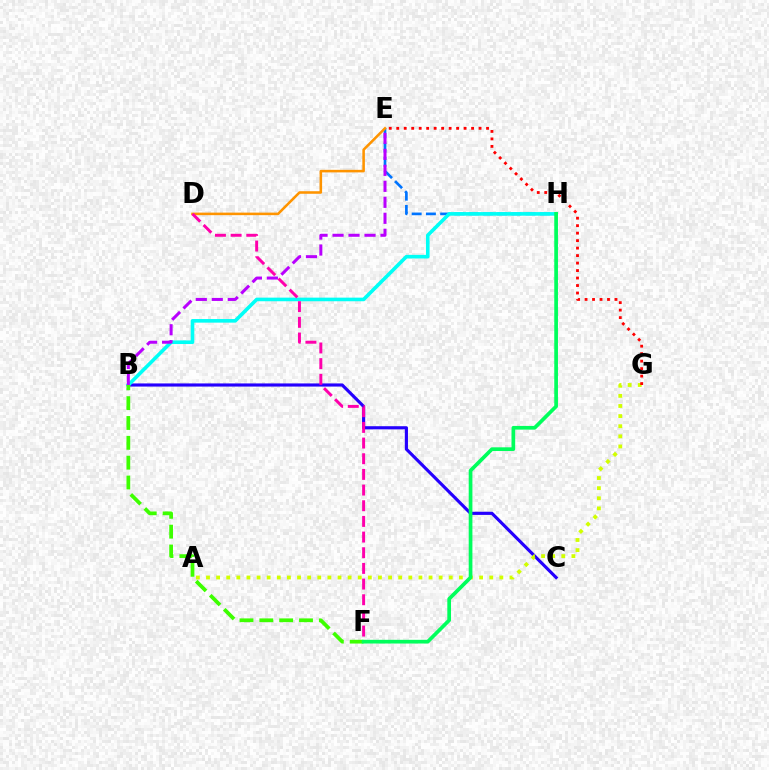{('B', 'C'): [{'color': '#2500ff', 'line_style': 'solid', 'thickness': 2.26}], ('E', 'H'): [{'color': '#0074ff', 'line_style': 'dashed', 'thickness': 1.94}], ('B', 'H'): [{'color': '#00fff6', 'line_style': 'solid', 'thickness': 2.6}], ('A', 'G'): [{'color': '#d1ff00', 'line_style': 'dotted', 'thickness': 2.75}], ('D', 'E'): [{'color': '#ff9400', 'line_style': 'solid', 'thickness': 1.84}], ('B', 'F'): [{'color': '#3dff00', 'line_style': 'dashed', 'thickness': 2.7}], ('B', 'E'): [{'color': '#b900ff', 'line_style': 'dashed', 'thickness': 2.17}], ('D', 'F'): [{'color': '#ff00ac', 'line_style': 'dashed', 'thickness': 2.13}], ('E', 'G'): [{'color': '#ff0000', 'line_style': 'dotted', 'thickness': 2.03}], ('F', 'H'): [{'color': '#00ff5c', 'line_style': 'solid', 'thickness': 2.67}]}